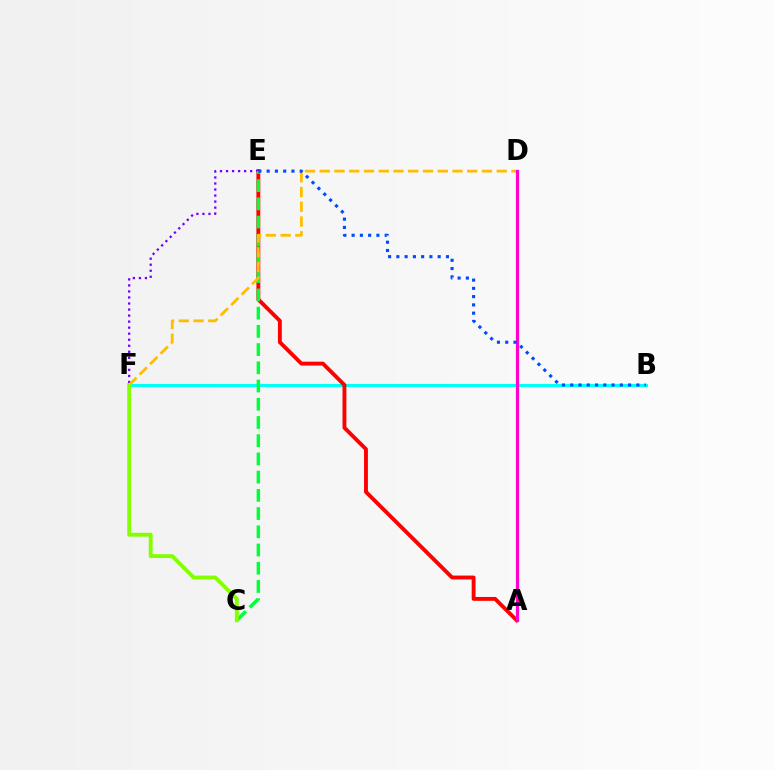{('B', 'F'): [{'color': '#00fff6', 'line_style': 'solid', 'thickness': 2.27}], ('A', 'E'): [{'color': '#ff0000', 'line_style': 'solid', 'thickness': 2.79}], ('E', 'F'): [{'color': '#7200ff', 'line_style': 'dotted', 'thickness': 1.64}], ('C', 'E'): [{'color': '#00ff39', 'line_style': 'dashed', 'thickness': 2.48}], ('D', 'F'): [{'color': '#ffbd00', 'line_style': 'dashed', 'thickness': 2.0}], ('A', 'D'): [{'color': '#ff00cf', 'line_style': 'solid', 'thickness': 2.3}], ('B', 'E'): [{'color': '#004bff', 'line_style': 'dotted', 'thickness': 2.25}], ('C', 'F'): [{'color': '#84ff00', 'line_style': 'solid', 'thickness': 2.78}]}